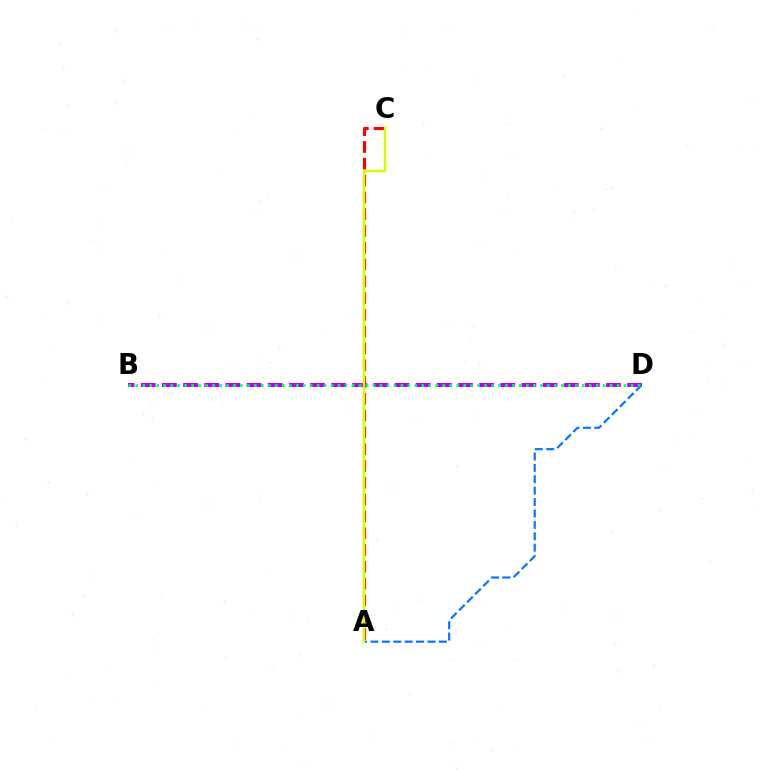{('B', 'D'): [{'color': '#b900ff', 'line_style': 'dashed', 'thickness': 2.87}, {'color': '#00ff5c', 'line_style': 'dotted', 'thickness': 1.9}], ('A', 'D'): [{'color': '#0074ff', 'line_style': 'dashed', 'thickness': 1.55}], ('A', 'C'): [{'color': '#ff0000', 'line_style': 'dashed', 'thickness': 2.28}, {'color': '#d1ff00', 'line_style': 'solid', 'thickness': 1.76}]}